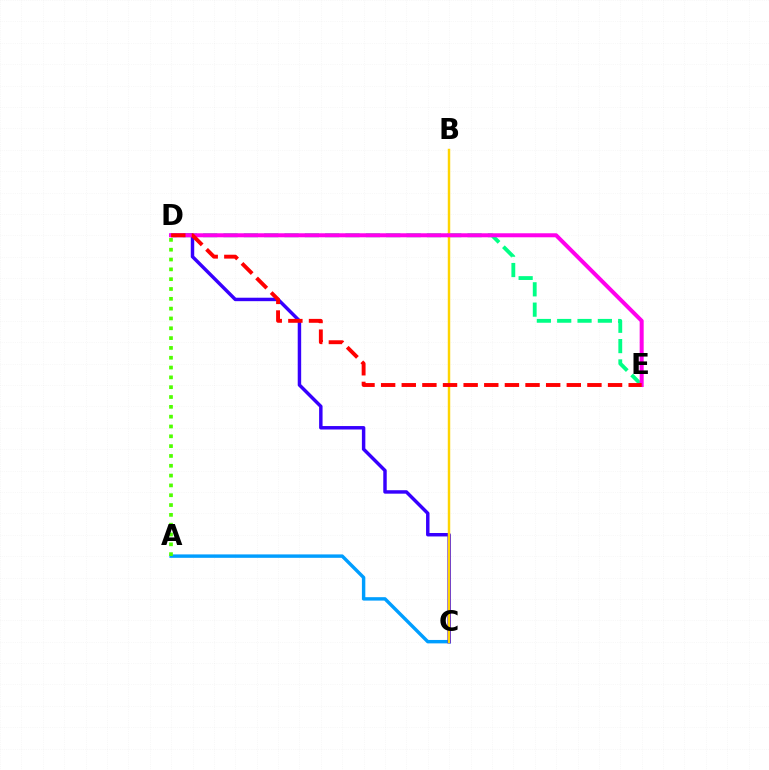{('D', 'E'): [{'color': '#00ff86', 'line_style': 'dashed', 'thickness': 2.76}, {'color': '#ff00ed', 'line_style': 'solid', 'thickness': 2.89}, {'color': '#ff0000', 'line_style': 'dashed', 'thickness': 2.8}], ('A', 'C'): [{'color': '#009eff', 'line_style': 'solid', 'thickness': 2.46}], ('C', 'D'): [{'color': '#3700ff', 'line_style': 'solid', 'thickness': 2.49}], ('B', 'C'): [{'color': '#ffd500', 'line_style': 'solid', 'thickness': 1.76}], ('A', 'D'): [{'color': '#4fff00', 'line_style': 'dotted', 'thickness': 2.67}]}